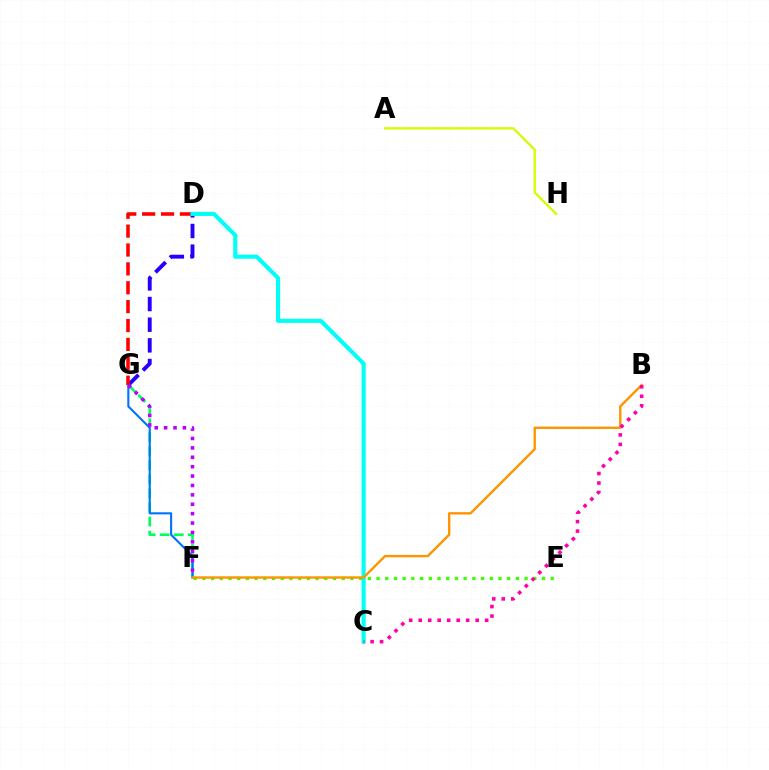{('F', 'G'): [{'color': '#00ff5c', 'line_style': 'dashed', 'thickness': 1.91}, {'color': '#0074ff', 'line_style': 'solid', 'thickness': 1.53}, {'color': '#b900ff', 'line_style': 'dotted', 'thickness': 2.55}], ('D', 'G'): [{'color': '#2500ff', 'line_style': 'dashed', 'thickness': 2.81}, {'color': '#ff0000', 'line_style': 'dashed', 'thickness': 2.57}], ('E', 'F'): [{'color': '#3dff00', 'line_style': 'dotted', 'thickness': 2.37}], ('C', 'D'): [{'color': '#00fff6', 'line_style': 'solid', 'thickness': 2.96}], ('B', 'F'): [{'color': '#ff9400', 'line_style': 'solid', 'thickness': 1.72}], ('B', 'C'): [{'color': '#ff00ac', 'line_style': 'dotted', 'thickness': 2.58}], ('A', 'H'): [{'color': '#d1ff00', 'line_style': 'solid', 'thickness': 1.66}]}